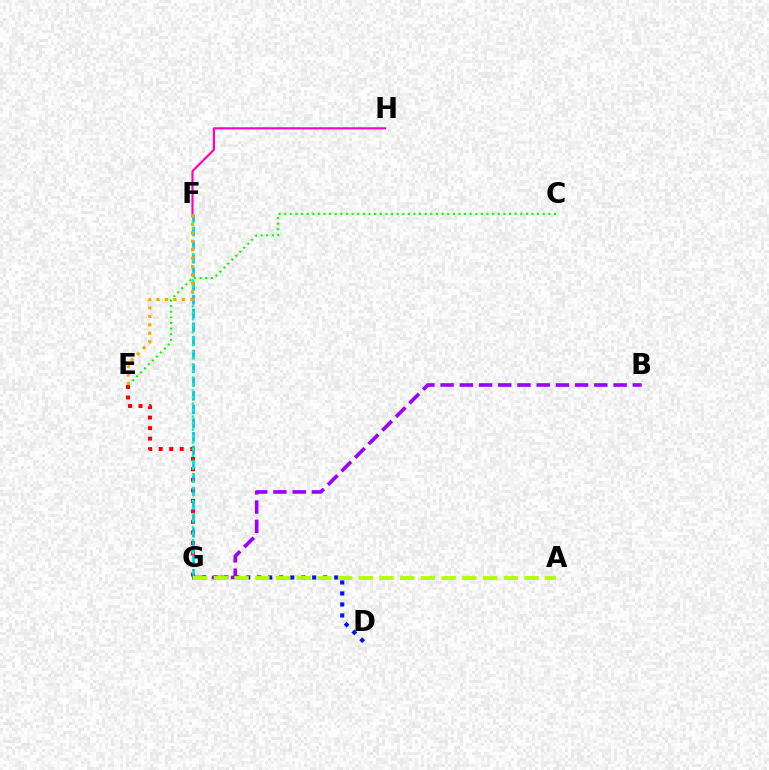{('E', 'G'): [{'color': '#ff0000', 'line_style': 'dotted', 'thickness': 2.86}], ('D', 'G'): [{'color': '#0010ff', 'line_style': 'dotted', 'thickness': 2.99}], ('F', 'H'): [{'color': '#ff00bd', 'line_style': 'solid', 'thickness': 1.55}], ('C', 'E'): [{'color': '#08ff00', 'line_style': 'dotted', 'thickness': 1.53}], ('B', 'G'): [{'color': '#9b00ff', 'line_style': 'dashed', 'thickness': 2.61}], ('F', 'G'): [{'color': '#00b5ff', 'line_style': 'dashed', 'thickness': 1.86}, {'color': '#00ff9d', 'line_style': 'dotted', 'thickness': 1.77}], ('A', 'G'): [{'color': '#b3ff00', 'line_style': 'dashed', 'thickness': 2.81}], ('E', 'F'): [{'color': '#ffa500', 'line_style': 'dotted', 'thickness': 2.29}]}